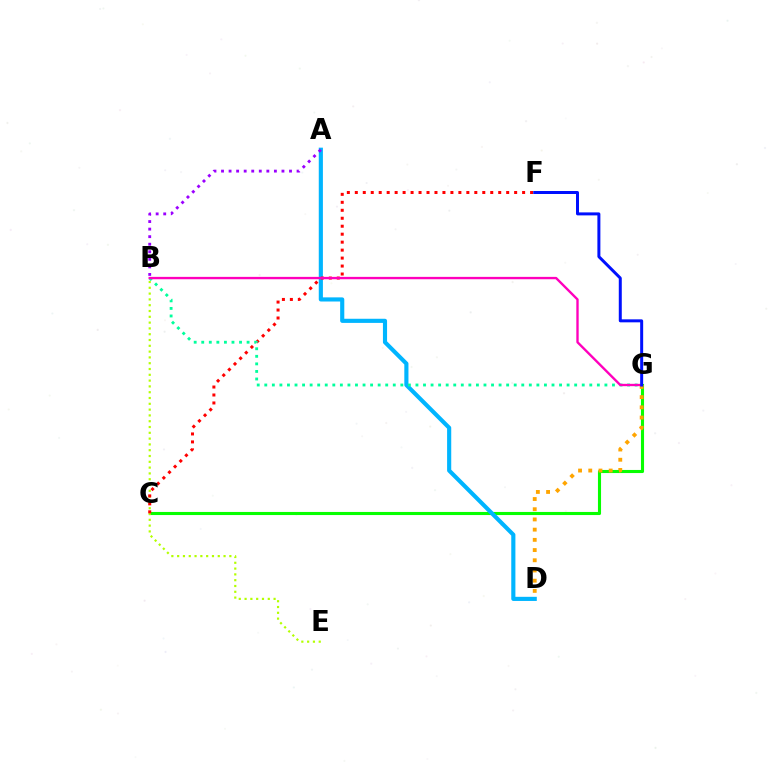{('C', 'G'): [{'color': '#08ff00', 'line_style': 'solid', 'thickness': 2.23}], ('D', 'G'): [{'color': '#ffa500', 'line_style': 'dotted', 'thickness': 2.77}], ('A', 'D'): [{'color': '#00b5ff', 'line_style': 'solid', 'thickness': 2.98}], ('B', 'E'): [{'color': '#b3ff00', 'line_style': 'dotted', 'thickness': 1.58}], ('C', 'F'): [{'color': '#ff0000', 'line_style': 'dotted', 'thickness': 2.16}], ('B', 'G'): [{'color': '#00ff9d', 'line_style': 'dotted', 'thickness': 2.05}, {'color': '#ff00bd', 'line_style': 'solid', 'thickness': 1.7}], ('A', 'B'): [{'color': '#9b00ff', 'line_style': 'dotted', 'thickness': 2.05}], ('F', 'G'): [{'color': '#0010ff', 'line_style': 'solid', 'thickness': 2.15}]}